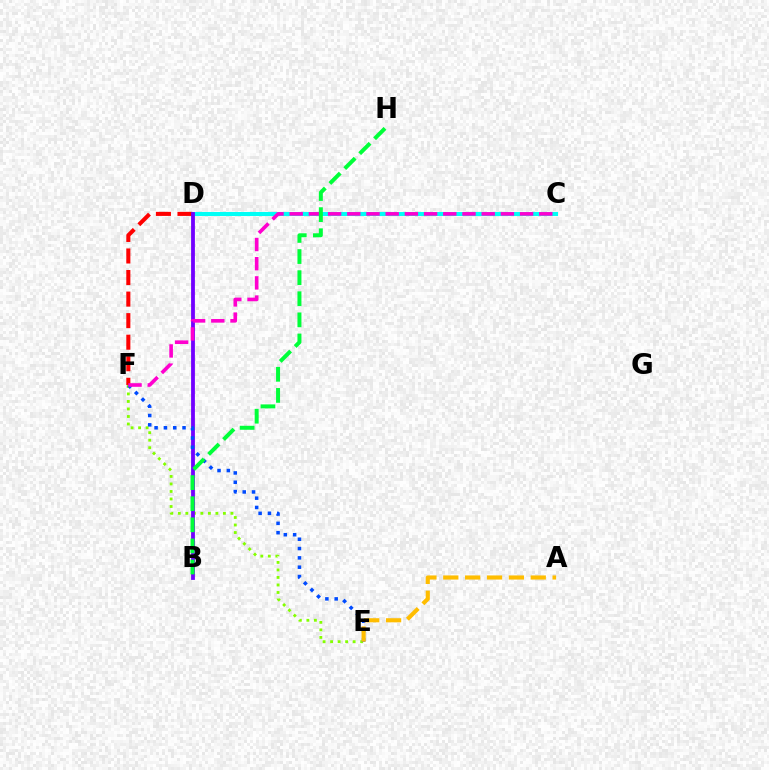{('C', 'D'): [{'color': '#00fff6', 'line_style': 'solid', 'thickness': 2.93}], ('E', 'F'): [{'color': '#84ff00', 'line_style': 'dotted', 'thickness': 2.04}, {'color': '#004bff', 'line_style': 'dotted', 'thickness': 2.53}], ('D', 'F'): [{'color': '#ff0000', 'line_style': 'dashed', 'thickness': 2.93}], ('B', 'D'): [{'color': '#7200ff', 'line_style': 'solid', 'thickness': 2.74}], ('C', 'F'): [{'color': '#ff00cf', 'line_style': 'dashed', 'thickness': 2.61}], ('A', 'E'): [{'color': '#ffbd00', 'line_style': 'dashed', 'thickness': 2.97}], ('B', 'H'): [{'color': '#00ff39', 'line_style': 'dashed', 'thickness': 2.87}]}